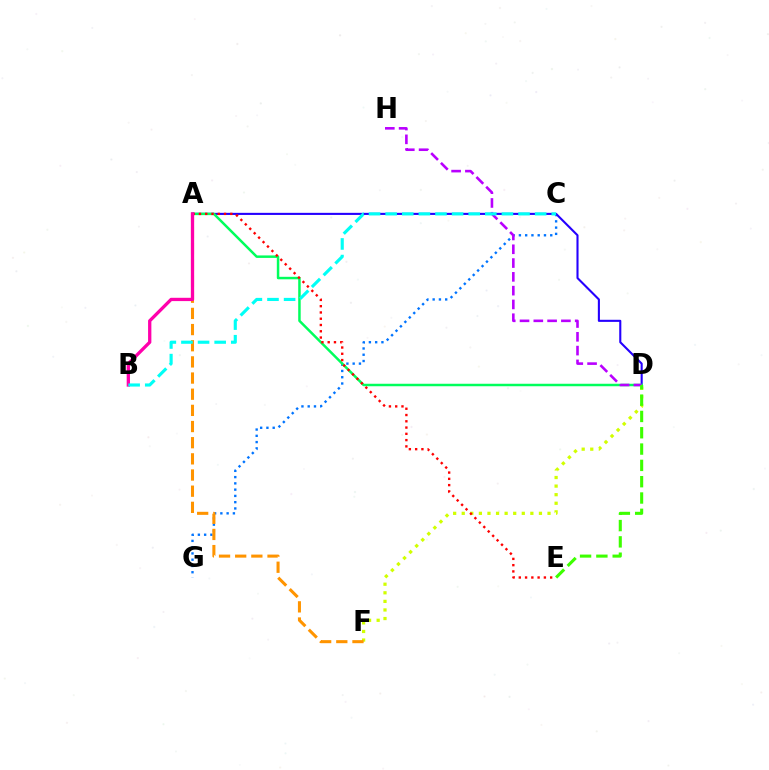{('D', 'F'): [{'color': '#d1ff00', 'line_style': 'dotted', 'thickness': 2.33}], ('C', 'G'): [{'color': '#0074ff', 'line_style': 'dotted', 'thickness': 1.7}], ('A', 'D'): [{'color': '#2500ff', 'line_style': 'solid', 'thickness': 1.51}, {'color': '#00ff5c', 'line_style': 'solid', 'thickness': 1.79}], ('A', 'E'): [{'color': '#ff0000', 'line_style': 'dotted', 'thickness': 1.7}], ('A', 'F'): [{'color': '#ff9400', 'line_style': 'dashed', 'thickness': 2.2}], ('A', 'B'): [{'color': '#ff00ac', 'line_style': 'solid', 'thickness': 2.37}], ('D', 'H'): [{'color': '#b900ff', 'line_style': 'dashed', 'thickness': 1.87}], ('D', 'E'): [{'color': '#3dff00', 'line_style': 'dashed', 'thickness': 2.22}], ('B', 'C'): [{'color': '#00fff6', 'line_style': 'dashed', 'thickness': 2.26}]}